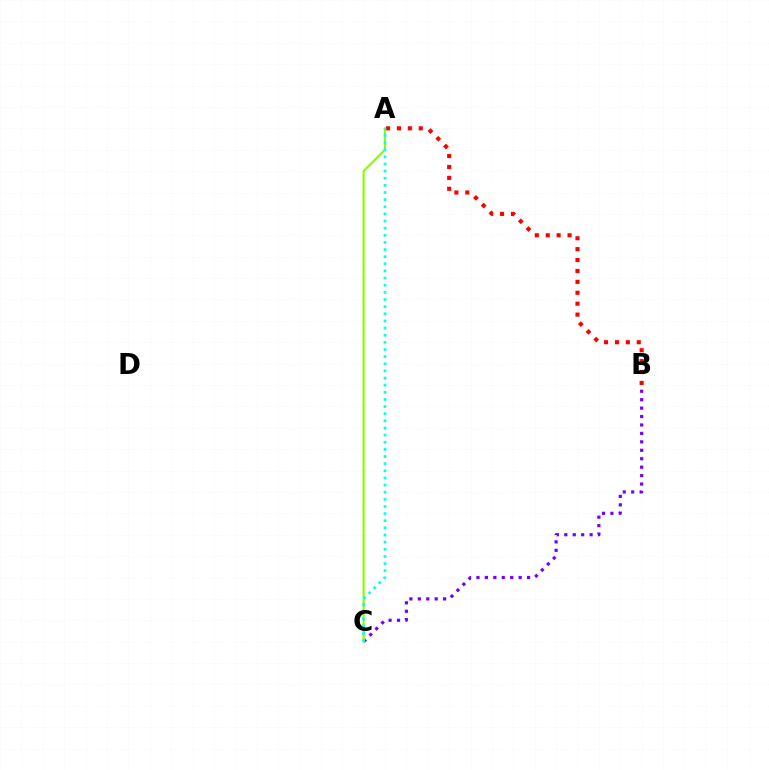{('B', 'C'): [{'color': '#7200ff', 'line_style': 'dotted', 'thickness': 2.29}], ('A', 'B'): [{'color': '#ff0000', 'line_style': 'dotted', 'thickness': 2.96}], ('A', 'C'): [{'color': '#84ff00', 'line_style': 'solid', 'thickness': 1.54}, {'color': '#00fff6', 'line_style': 'dotted', 'thickness': 1.94}]}